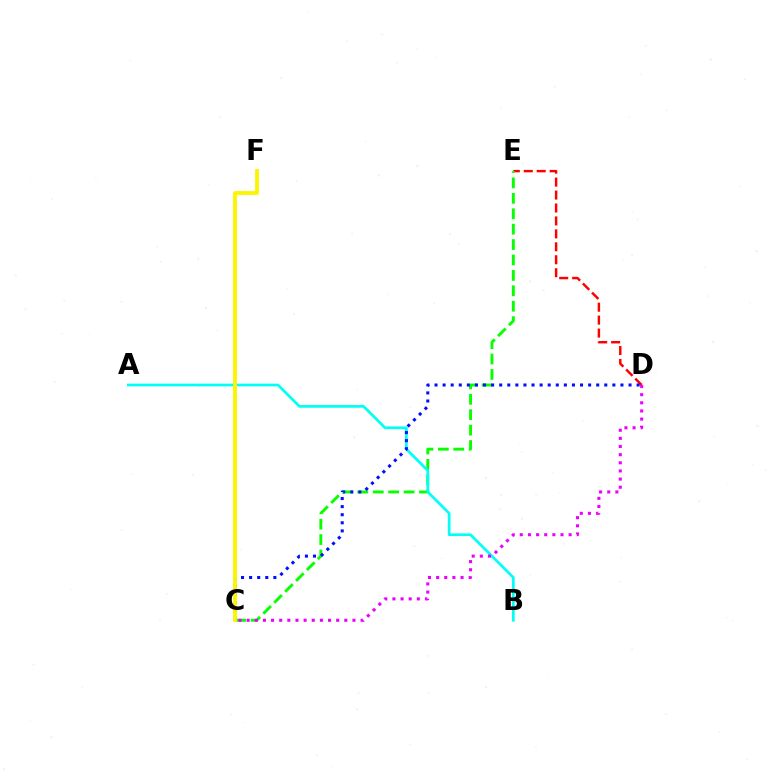{('D', 'E'): [{'color': '#ff0000', 'line_style': 'dashed', 'thickness': 1.76}], ('C', 'E'): [{'color': '#08ff00', 'line_style': 'dashed', 'thickness': 2.09}], ('A', 'B'): [{'color': '#00fff6', 'line_style': 'solid', 'thickness': 1.96}], ('C', 'D'): [{'color': '#0010ff', 'line_style': 'dotted', 'thickness': 2.2}, {'color': '#ee00ff', 'line_style': 'dotted', 'thickness': 2.21}], ('C', 'F'): [{'color': '#fcf500', 'line_style': 'solid', 'thickness': 2.76}]}